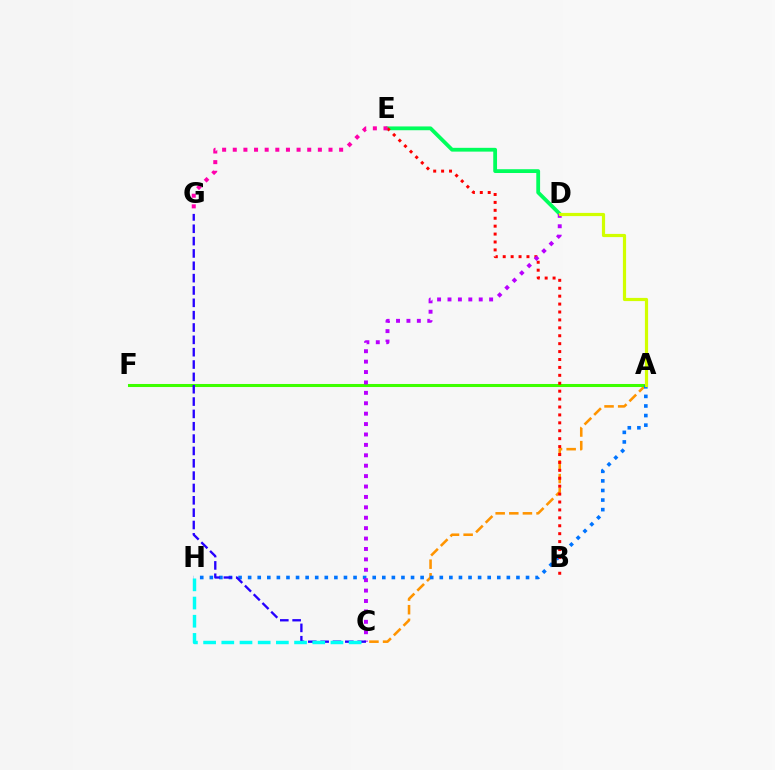{('A', 'C'): [{'color': '#ff9400', 'line_style': 'dashed', 'thickness': 1.85}], ('A', 'F'): [{'color': '#3dff00', 'line_style': 'solid', 'thickness': 2.19}], ('D', 'E'): [{'color': '#00ff5c', 'line_style': 'solid', 'thickness': 2.73}], ('A', 'H'): [{'color': '#0074ff', 'line_style': 'dotted', 'thickness': 2.6}], ('B', 'E'): [{'color': '#ff0000', 'line_style': 'dotted', 'thickness': 2.15}], ('C', 'D'): [{'color': '#b900ff', 'line_style': 'dotted', 'thickness': 2.83}], ('A', 'D'): [{'color': '#d1ff00', 'line_style': 'solid', 'thickness': 2.29}], ('C', 'G'): [{'color': '#2500ff', 'line_style': 'dashed', 'thickness': 1.68}], ('C', 'H'): [{'color': '#00fff6', 'line_style': 'dashed', 'thickness': 2.47}], ('E', 'G'): [{'color': '#ff00ac', 'line_style': 'dotted', 'thickness': 2.89}]}